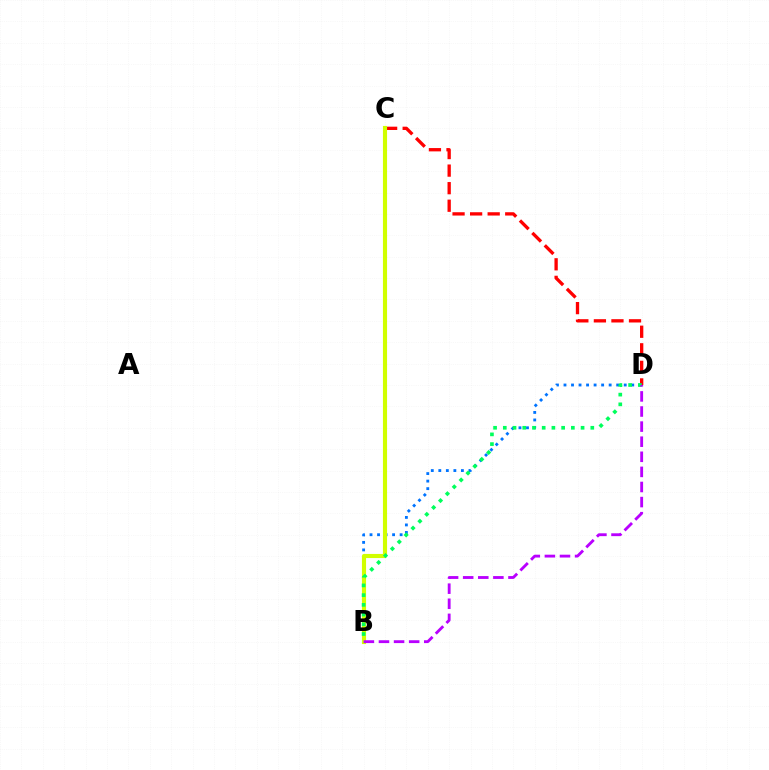{('C', 'D'): [{'color': '#ff0000', 'line_style': 'dashed', 'thickness': 2.39}], ('B', 'D'): [{'color': '#0074ff', 'line_style': 'dotted', 'thickness': 2.05}, {'color': '#00ff5c', 'line_style': 'dotted', 'thickness': 2.64}, {'color': '#b900ff', 'line_style': 'dashed', 'thickness': 2.05}], ('B', 'C'): [{'color': '#d1ff00', 'line_style': 'solid', 'thickness': 2.97}]}